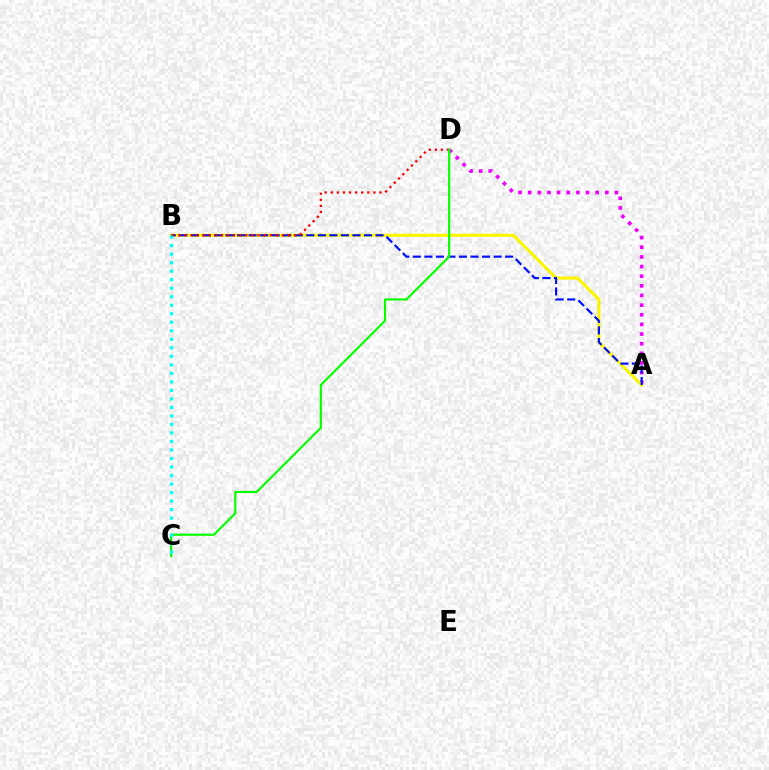{('A', 'D'): [{'color': '#ee00ff', 'line_style': 'dotted', 'thickness': 2.62}], ('A', 'B'): [{'color': '#fcf500', 'line_style': 'solid', 'thickness': 2.22}, {'color': '#0010ff', 'line_style': 'dashed', 'thickness': 1.57}], ('B', 'D'): [{'color': '#ff0000', 'line_style': 'dotted', 'thickness': 1.65}], ('C', 'D'): [{'color': '#08ff00', 'line_style': 'solid', 'thickness': 1.57}], ('B', 'C'): [{'color': '#00fff6', 'line_style': 'dotted', 'thickness': 2.31}]}